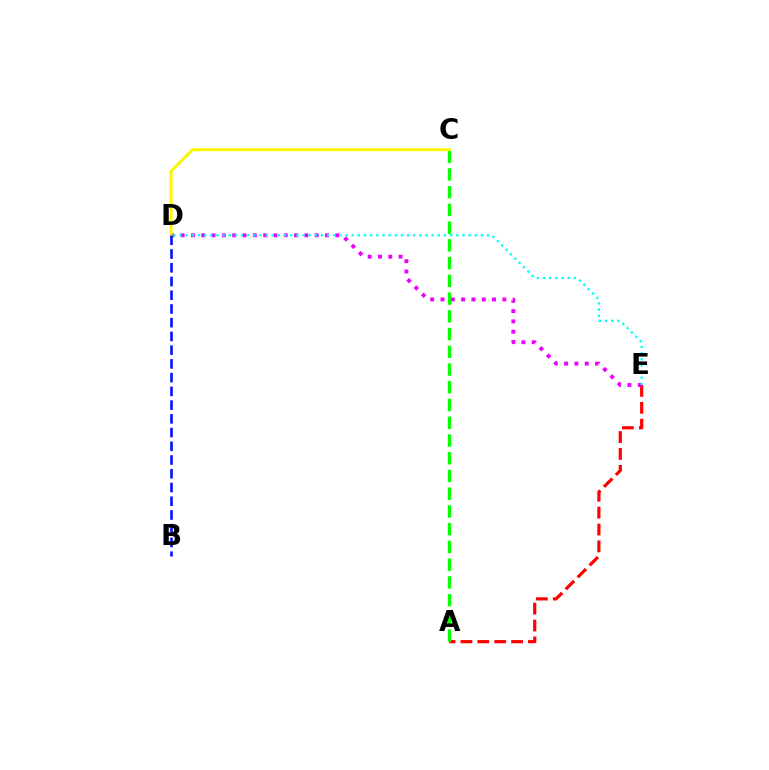{('A', 'E'): [{'color': '#ff0000', 'line_style': 'dashed', 'thickness': 2.29}], ('D', 'E'): [{'color': '#ee00ff', 'line_style': 'dotted', 'thickness': 2.8}, {'color': '#00fff6', 'line_style': 'dotted', 'thickness': 1.67}], ('A', 'C'): [{'color': '#08ff00', 'line_style': 'dashed', 'thickness': 2.41}], ('C', 'D'): [{'color': '#fcf500', 'line_style': 'solid', 'thickness': 2.11}], ('B', 'D'): [{'color': '#0010ff', 'line_style': 'dashed', 'thickness': 1.87}]}